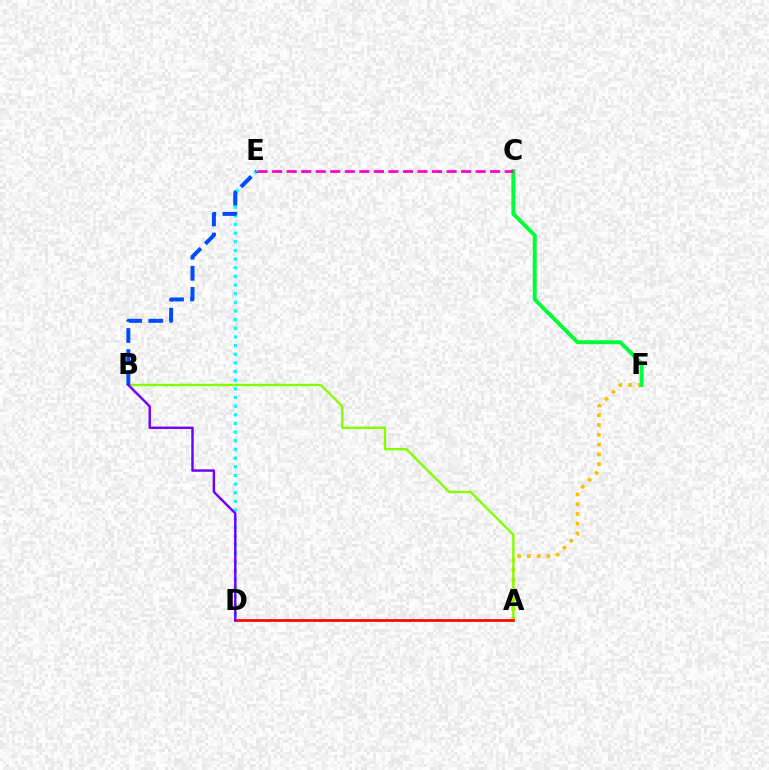{('A', 'F'): [{'color': '#ffbd00', 'line_style': 'dotted', 'thickness': 2.66}], ('A', 'B'): [{'color': '#84ff00', 'line_style': 'solid', 'thickness': 1.74}], ('A', 'D'): [{'color': '#ff0000', 'line_style': 'solid', 'thickness': 1.92}], ('D', 'E'): [{'color': '#00fff6', 'line_style': 'dotted', 'thickness': 2.35}], ('C', 'F'): [{'color': '#00ff39', 'line_style': 'solid', 'thickness': 2.83}], ('B', 'E'): [{'color': '#004bff', 'line_style': 'dashed', 'thickness': 2.86}], ('C', 'E'): [{'color': '#ff00cf', 'line_style': 'dashed', 'thickness': 1.98}], ('B', 'D'): [{'color': '#7200ff', 'line_style': 'solid', 'thickness': 1.75}]}